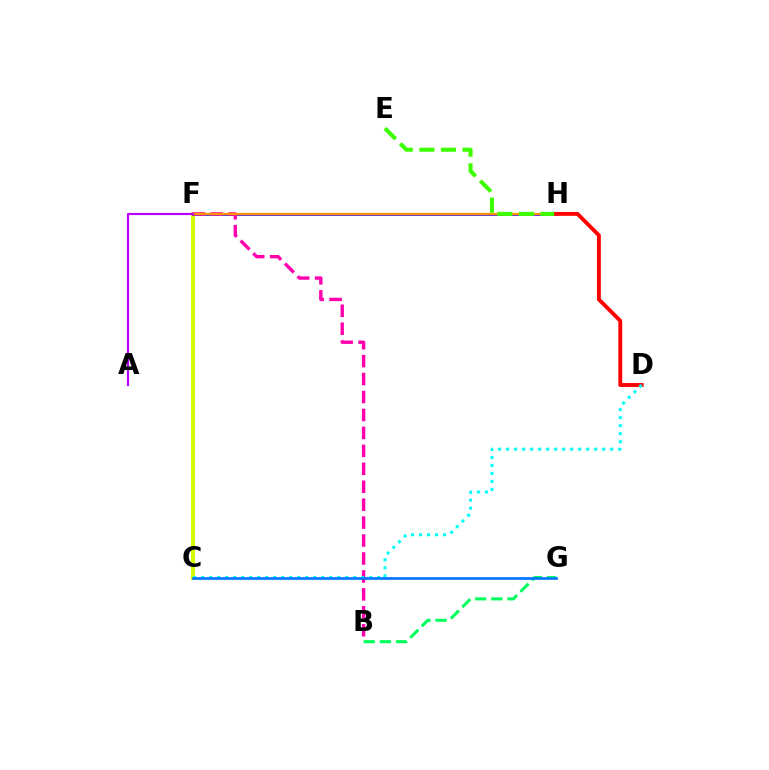{('C', 'F'): [{'color': '#d1ff00', 'line_style': 'solid', 'thickness': 2.88}], ('B', 'G'): [{'color': '#00ff5c', 'line_style': 'dashed', 'thickness': 2.19}], ('F', 'H'): [{'color': '#2500ff', 'line_style': 'solid', 'thickness': 1.86}, {'color': '#ff9400', 'line_style': 'solid', 'thickness': 1.67}], ('B', 'F'): [{'color': '#ff00ac', 'line_style': 'dashed', 'thickness': 2.44}], ('E', 'H'): [{'color': '#3dff00', 'line_style': 'dashed', 'thickness': 2.93}], ('A', 'F'): [{'color': '#b900ff', 'line_style': 'solid', 'thickness': 1.56}], ('D', 'H'): [{'color': '#ff0000', 'line_style': 'solid', 'thickness': 2.8}], ('C', 'D'): [{'color': '#00fff6', 'line_style': 'dotted', 'thickness': 2.18}], ('C', 'G'): [{'color': '#0074ff', 'line_style': 'solid', 'thickness': 1.93}]}